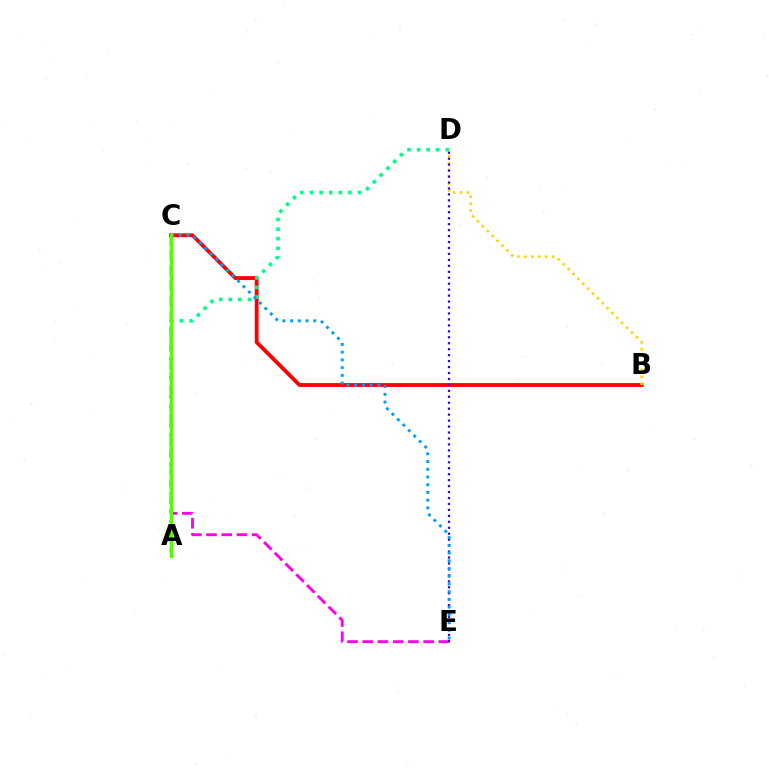{('B', 'C'): [{'color': '#ff0000', 'line_style': 'solid', 'thickness': 2.77}], ('C', 'E'): [{'color': '#ff00ed', 'line_style': 'dashed', 'thickness': 2.07}, {'color': '#009eff', 'line_style': 'dotted', 'thickness': 2.1}], ('A', 'D'): [{'color': '#00ff86', 'line_style': 'dotted', 'thickness': 2.61}], ('B', 'D'): [{'color': '#ffd500', 'line_style': 'dotted', 'thickness': 1.87}], ('D', 'E'): [{'color': '#3700ff', 'line_style': 'dotted', 'thickness': 1.62}], ('A', 'C'): [{'color': '#4fff00', 'line_style': 'solid', 'thickness': 2.27}]}